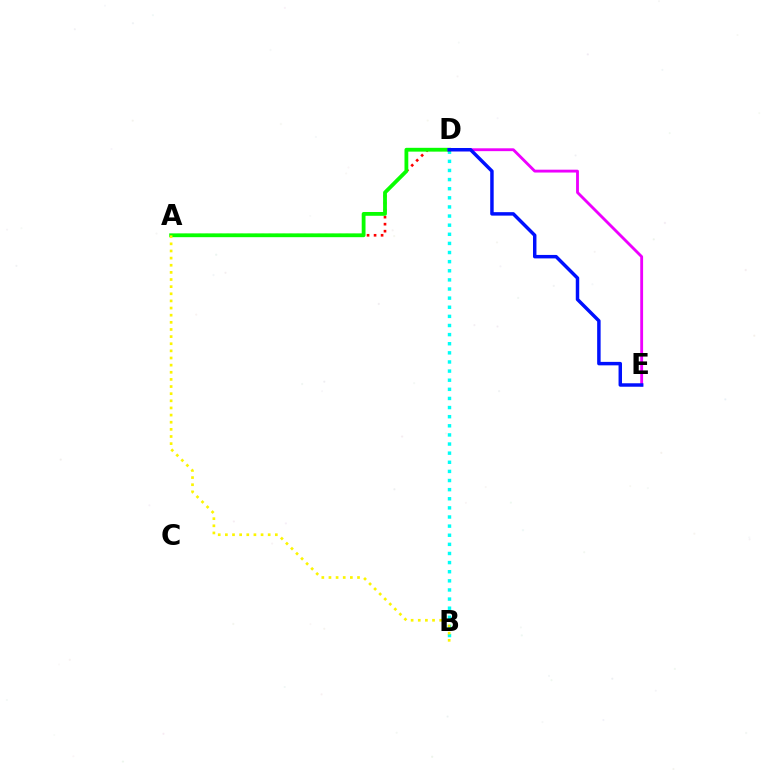{('B', 'D'): [{'color': '#00fff6', 'line_style': 'dotted', 'thickness': 2.48}], ('A', 'D'): [{'color': '#ff0000', 'line_style': 'dotted', 'thickness': 1.91}, {'color': '#08ff00', 'line_style': 'solid', 'thickness': 2.74}], ('D', 'E'): [{'color': '#ee00ff', 'line_style': 'solid', 'thickness': 2.05}, {'color': '#0010ff', 'line_style': 'solid', 'thickness': 2.49}], ('A', 'B'): [{'color': '#fcf500', 'line_style': 'dotted', 'thickness': 1.94}]}